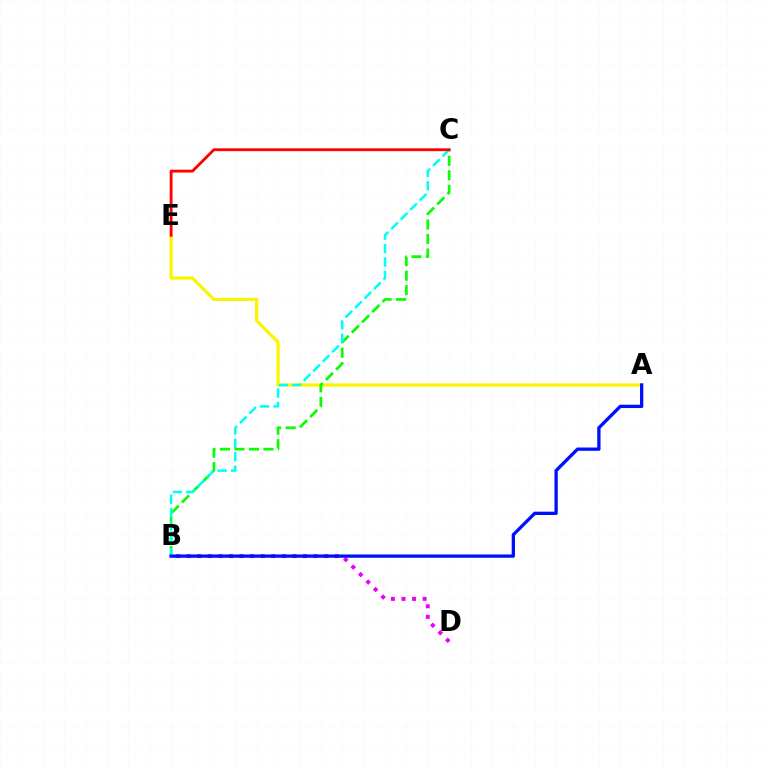{('A', 'E'): [{'color': '#fcf500', 'line_style': 'solid', 'thickness': 2.32}], ('B', 'C'): [{'color': '#08ff00', 'line_style': 'dashed', 'thickness': 1.97}, {'color': '#00fff6', 'line_style': 'dashed', 'thickness': 1.82}], ('B', 'D'): [{'color': '#ee00ff', 'line_style': 'dotted', 'thickness': 2.87}], ('C', 'E'): [{'color': '#ff0000', 'line_style': 'solid', 'thickness': 2.04}], ('A', 'B'): [{'color': '#0010ff', 'line_style': 'solid', 'thickness': 2.38}]}